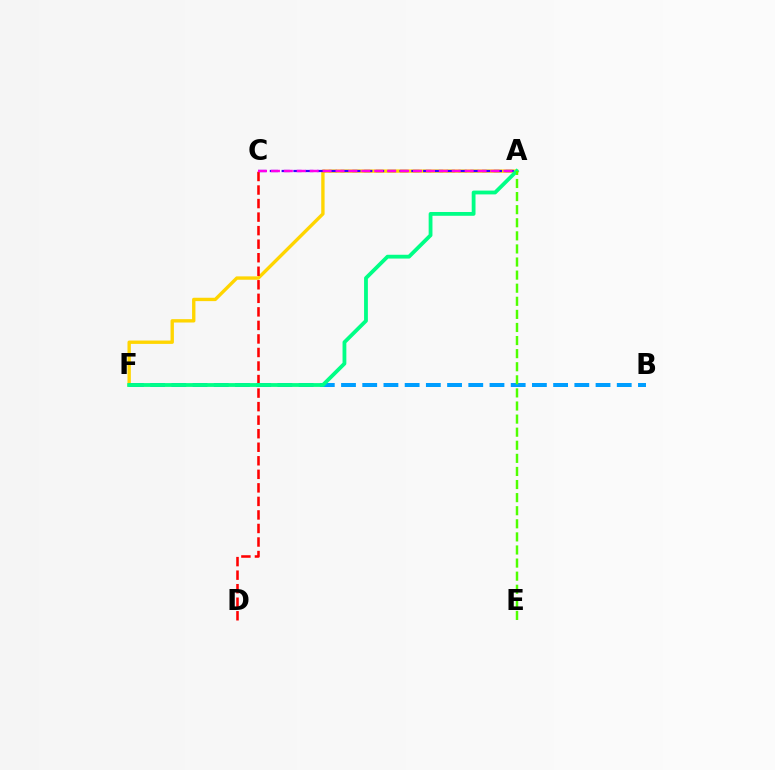{('A', 'F'): [{'color': '#ffd500', 'line_style': 'solid', 'thickness': 2.42}, {'color': '#00ff86', 'line_style': 'solid', 'thickness': 2.74}], ('A', 'C'): [{'color': '#3700ff', 'line_style': 'dashed', 'thickness': 1.6}, {'color': '#ff00ed', 'line_style': 'dashed', 'thickness': 1.75}], ('C', 'D'): [{'color': '#ff0000', 'line_style': 'dashed', 'thickness': 1.84}], ('B', 'F'): [{'color': '#009eff', 'line_style': 'dashed', 'thickness': 2.88}], ('A', 'E'): [{'color': '#4fff00', 'line_style': 'dashed', 'thickness': 1.78}]}